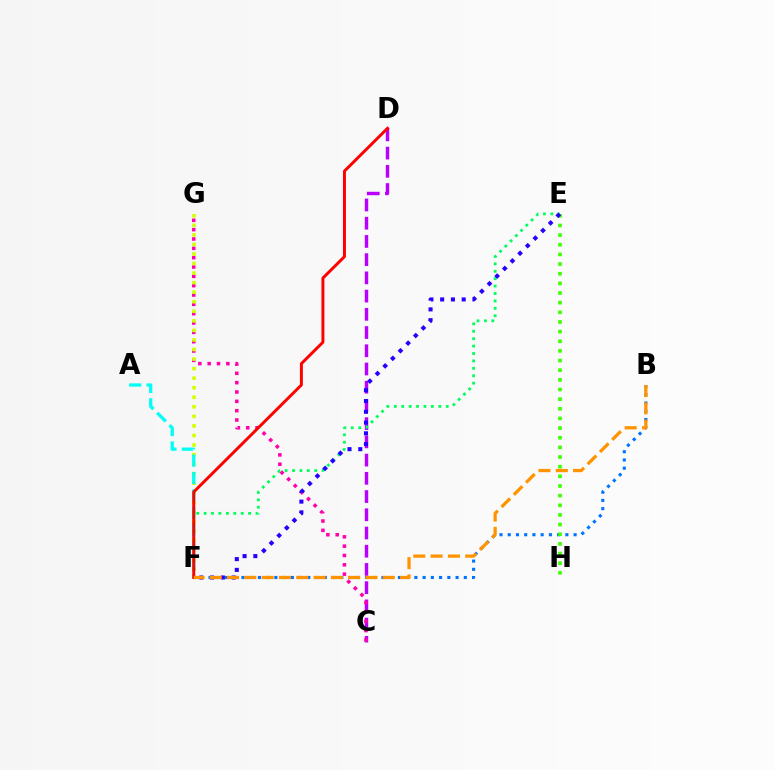{('C', 'D'): [{'color': '#b900ff', 'line_style': 'dashed', 'thickness': 2.48}], ('C', 'G'): [{'color': '#ff00ac', 'line_style': 'dotted', 'thickness': 2.54}], ('F', 'G'): [{'color': '#d1ff00', 'line_style': 'dotted', 'thickness': 2.59}], ('B', 'F'): [{'color': '#0074ff', 'line_style': 'dotted', 'thickness': 2.24}, {'color': '#ff9400', 'line_style': 'dashed', 'thickness': 2.35}], ('A', 'F'): [{'color': '#00fff6', 'line_style': 'dashed', 'thickness': 2.36}], ('E', 'F'): [{'color': '#00ff5c', 'line_style': 'dotted', 'thickness': 2.01}, {'color': '#2500ff', 'line_style': 'dotted', 'thickness': 2.93}], ('E', 'H'): [{'color': '#3dff00', 'line_style': 'dotted', 'thickness': 2.62}], ('D', 'F'): [{'color': '#ff0000', 'line_style': 'solid', 'thickness': 2.13}]}